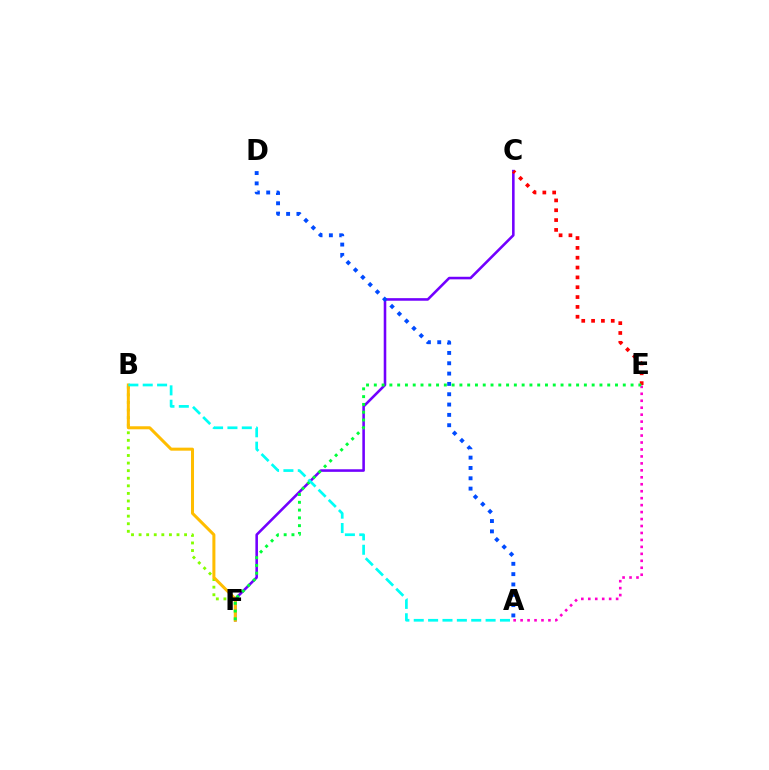{('A', 'E'): [{'color': '#ff00cf', 'line_style': 'dotted', 'thickness': 1.89}], ('C', 'F'): [{'color': '#7200ff', 'line_style': 'solid', 'thickness': 1.85}], ('B', 'F'): [{'color': '#84ff00', 'line_style': 'dotted', 'thickness': 2.06}, {'color': '#ffbd00', 'line_style': 'solid', 'thickness': 2.17}], ('C', 'E'): [{'color': '#ff0000', 'line_style': 'dotted', 'thickness': 2.67}], ('A', 'D'): [{'color': '#004bff', 'line_style': 'dotted', 'thickness': 2.81}], ('E', 'F'): [{'color': '#00ff39', 'line_style': 'dotted', 'thickness': 2.11}], ('A', 'B'): [{'color': '#00fff6', 'line_style': 'dashed', 'thickness': 1.95}]}